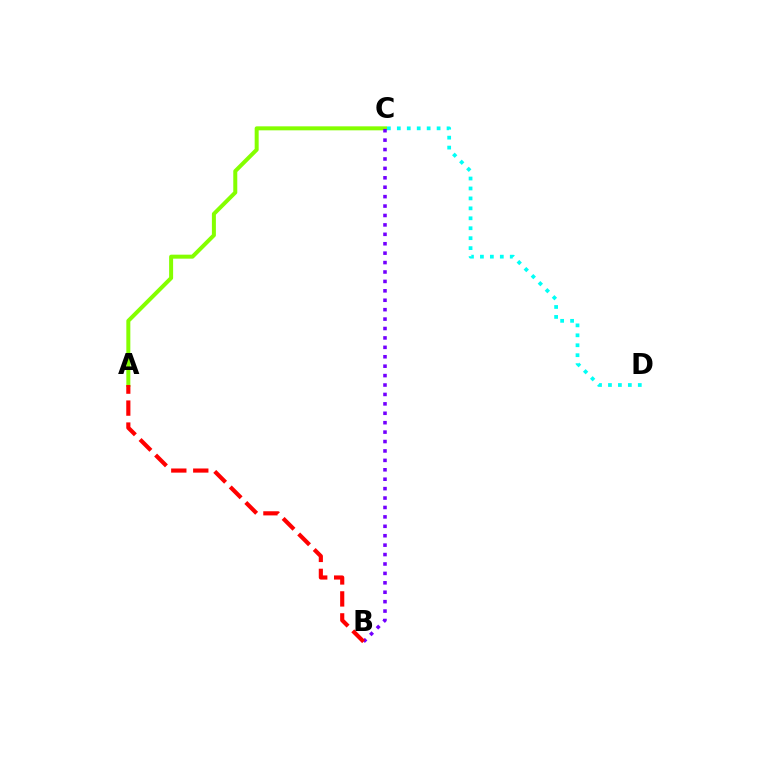{('C', 'D'): [{'color': '#00fff6', 'line_style': 'dotted', 'thickness': 2.7}], ('A', 'C'): [{'color': '#84ff00', 'line_style': 'solid', 'thickness': 2.88}], ('B', 'C'): [{'color': '#7200ff', 'line_style': 'dotted', 'thickness': 2.56}], ('A', 'B'): [{'color': '#ff0000', 'line_style': 'dashed', 'thickness': 2.98}]}